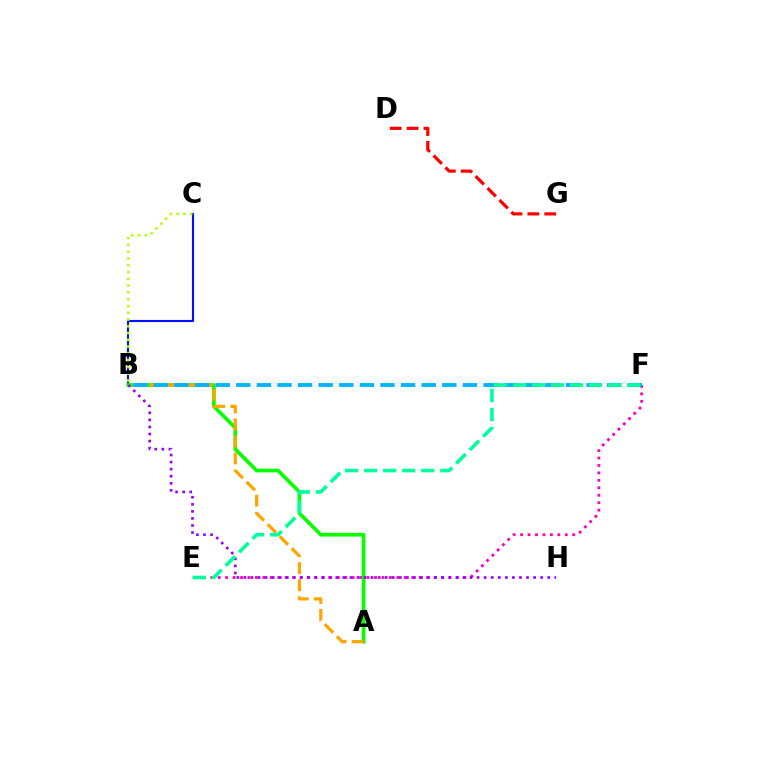{('B', 'C'): [{'color': '#0010ff', 'line_style': 'solid', 'thickness': 1.52}, {'color': '#b3ff00', 'line_style': 'dotted', 'thickness': 1.84}], ('E', 'F'): [{'color': '#ff00bd', 'line_style': 'dotted', 'thickness': 2.02}, {'color': '#00ff9d', 'line_style': 'dashed', 'thickness': 2.59}], ('A', 'B'): [{'color': '#08ff00', 'line_style': 'solid', 'thickness': 2.65}, {'color': '#ffa500', 'line_style': 'dashed', 'thickness': 2.31}], ('B', 'H'): [{'color': '#9b00ff', 'line_style': 'dotted', 'thickness': 1.92}], ('B', 'F'): [{'color': '#00b5ff', 'line_style': 'dashed', 'thickness': 2.8}], ('D', 'G'): [{'color': '#ff0000', 'line_style': 'dashed', 'thickness': 2.29}]}